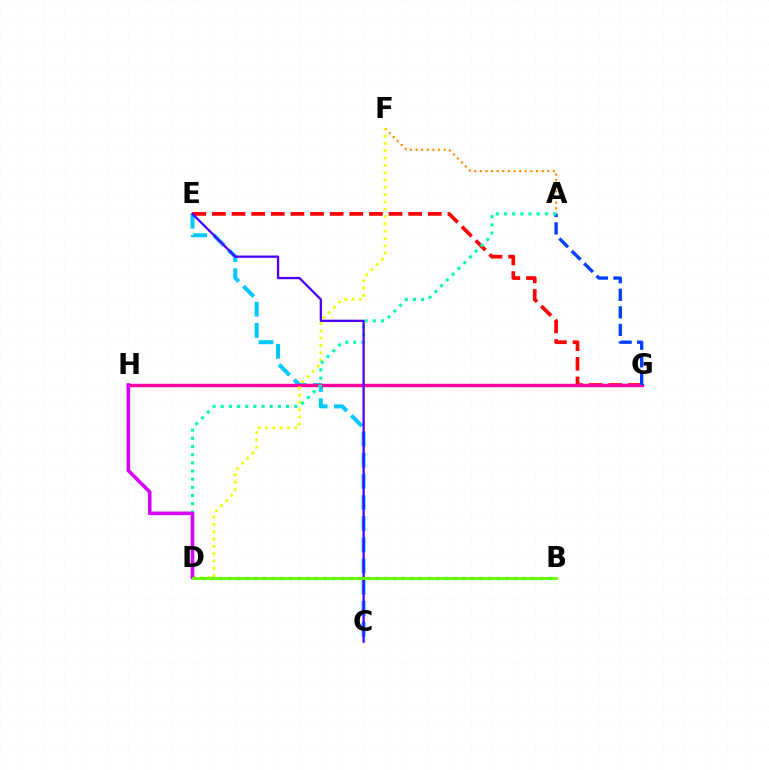{('A', 'F'): [{'color': '#ff8800', 'line_style': 'dotted', 'thickness': 1.53}], ('E', 'G'): [{'color': '#ff0000', 'line_style': 'dashed', 'thickness': 2.67}], ('C', 'E'): [{'color': '#00c7ff', 'line_style': 'dashed', 'thickness': 2.88}, {'color': '#4f00ff', 'line_style': 'solid', 'thickness': 1.66}], ('G', 'H'): [{'color': '#ff00a0', 'line_style': 'solid', 'thickness': 2.47}], ('D', 'F'): [{'color': '#eeff00', 'line_style': 'dotted', 'thickness': 1.98}], ('B', 'D'): [{'color': '#00ff27', 'line_style': 'dotted', 'thickness': 2.35}, {'color': '#66ff00', 'line_style': 'solid', 'thickness': 2.03}], ('A', 'G'): [{'color': '#003fff', 'line_style': 'dashed', 'thickness': 2.39}], ('A', 'D'): [{'color': '#00ffaf', 'line_style': 'dotted', 'thickness': 2.22}], ('D', 'H'): [{'color': '#d600ff', 'line_style': 'solid', 'thickness': 2.58}]}